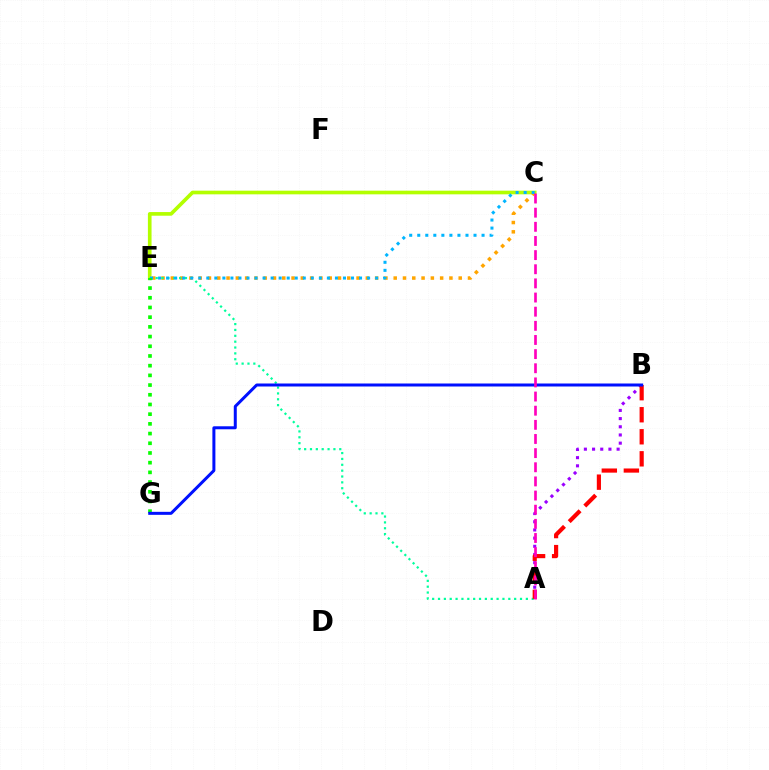{('C', 'E'): [{'color': '#b3ff00', 'line_style': 'solid', 'thickness': 2.63}, {'color': '#ffa500', 'line_style': 'dotted', 'thickness': 2.52}, {'color': '#00b5ff', 'line_style': 'dotted', 'thickness': 2.18}], ('A', 'E'): [{'color': '#00ff9d', 'line_style': 'dotted', 'thickness': 1.59}], ('A', 'B'): [{'color': '#9b00ff', 'line_style': 'dotted', 'thickness': 2.22}, {'color': '#ff0000', 'line_style': 'dashed', 'thickness': 2.99}], ('E', 'G'): [{'color': '#08ff00', 'line_style': 'dotted', 'thickness': 2.64}], ('B', 'G'): [{'color': '#0010ff', 'line_style': 'solid', 'thickness': 2.16}], ('A', 'C'): [{'color': '#ff00bd', 'line_style': 'dashed', 'thickness': 1.92}]}